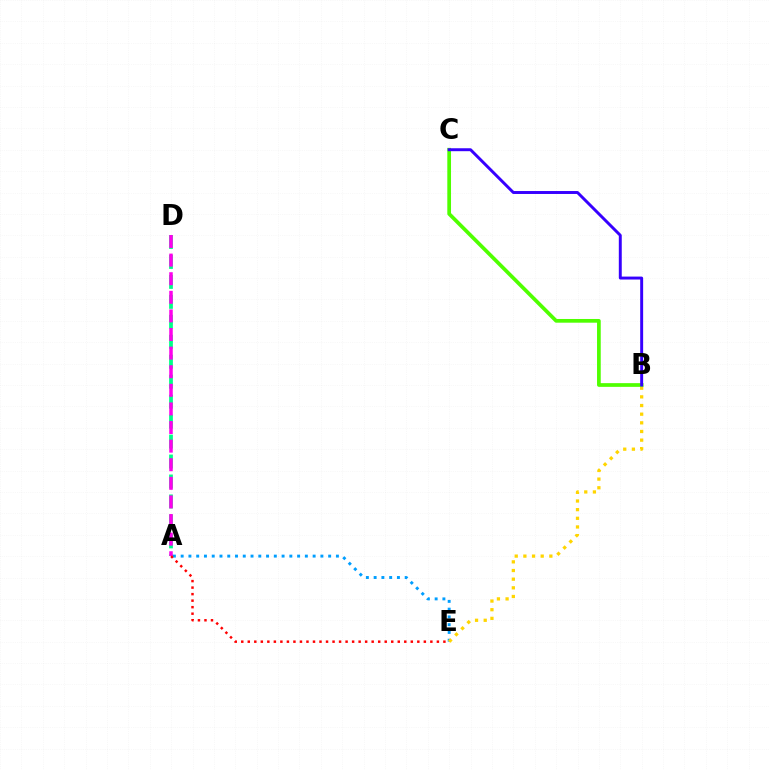{('A', 'D'): [{'color': '#00ff86', 'line_style': 'dashed', 'thickness': 2.71}, {'color': '#ff00ed', 'line_style': 'dashed', 'thickness': 2.53}], ('A', 'E'): [{'color': '#009eff', 'line_style': 'dotted', 'thickness': 2.11}, {'color': '#ff0000', 'line_style': 'dotted', 'thickness': 1.77}], ('B', 'E'): [{'color': '#ffd500', 'line_style': 'dotted', 'thickness': 2.35}], ('B', 'C'): [{'color': '#4fff00', 'line_style': 'solid', 'thickness': 2.67}, {'color': '#3700ff', 'line_style': 'solid', 'thickness': 2.12}]}